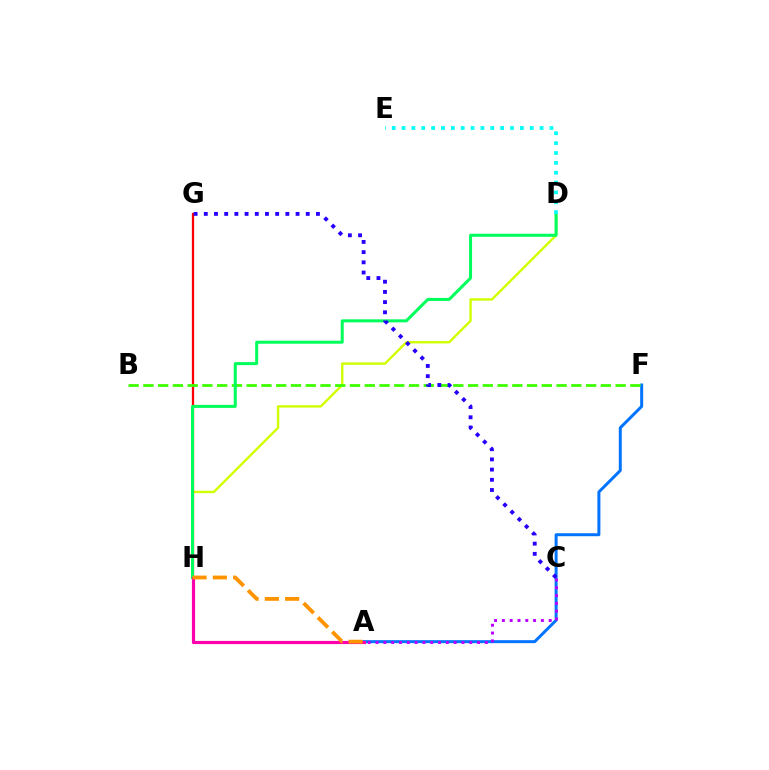{('D', 'H'): [{'color': '#d1ff00', 'line_style': 'solid', 'thickness': 1.72}, {'color': '#00ff5c', 'line_style': 'solid', 'thickness': 2.18}], ('A', 'F'): [{'color': '#0074ff', 'line_style': 'solid', 'thickness': 2.15}], ('A', 'C'): [{'color': '#b900ff', 'line_style': 'dotted', 'thickness': 2.12}], ('G', 'H'): [{'color': '#ff0000', 'line_style': 'solid', 'thickness': 1.64}], ('B', 'F'): [{'color': '#3dff00', 'line_style': 'dashed', 'thickness': 2.0}], ('A', 'H'): [{'color': '#ff00ac', 'line_style': 'solid', 'thickness': 2.28}, {'color': '#ff9400', 'line_style': 'dashed', 'thickness': 2.76}], ('C', 'G'): [{'color': '#2500ff', 'line_style': 'dotted', 'thickness': 2.77}], ('D', 'E'): [{'color': '#00fff6', 'line_style': 'dotted', 'thickness': 2.68}]}